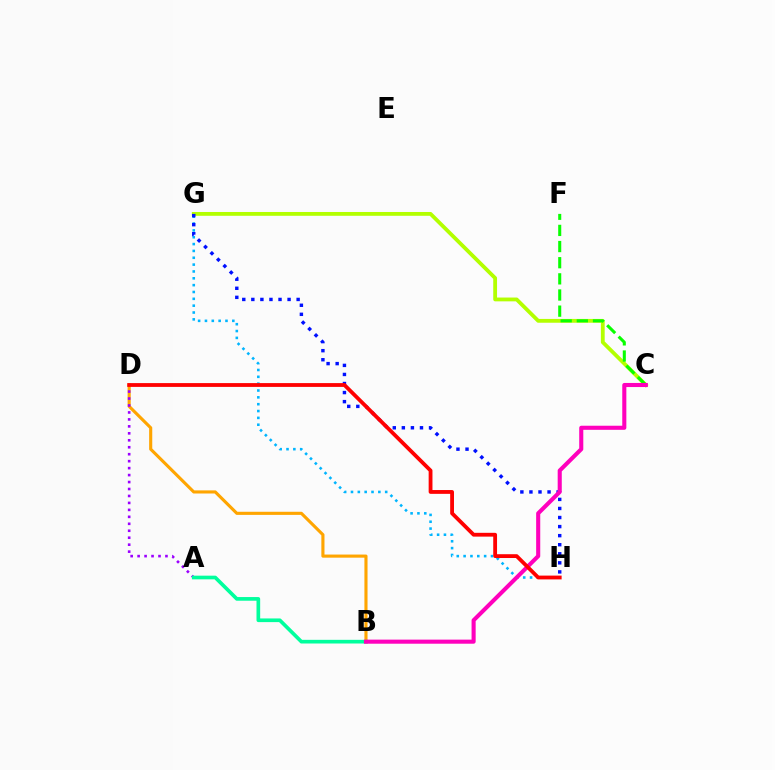{('G', 'H'): [{'color': '#00b5ff', 'line_style': 'dotted', 'thickness': 1.86}, {'color': '#0010ff', 'line_style': 'dotted', 'thickness': 2.46}], ('C', 'G'): [{'color': '#b3ff00', 'line_style': 'solid', 'thickness': 2.74}], ('B', 'D'): [{'color': '#ffa500', 'line_style': 'solid', 'thickness': 2.24}], ('A', 'D'): [{'color': '#9b00ff', 'line_style': 'dotted', 'thickness': 1.89}], ('A', 'B'): [{'color': '#00ff9d', 'line_style': 'solid', 'thickness': 2.64}], ('C', 'F'): [{'color': '#08ff00', 'line_style': 'dashed', 'thickness': 2.19}], ('B', 'C'): [{'color': '#ff00bd', 'line_style': 'solid', 'thickness': 2.94}], ('D', 'H'): [{'color': '#ff0000', 'line_style': 'solid', 'thickness': 2.74}]}